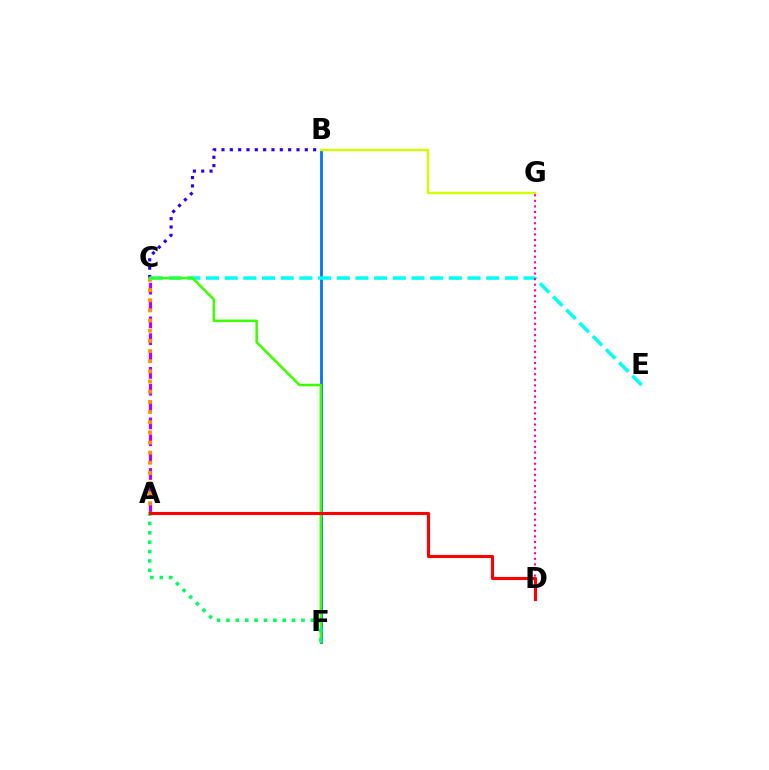{('A', 'C'): [{'color': '#b900ff', 'line_style': 'dashed', 'thickness': 2.29}, {'color': '#ff9400', 'line_style': 'dotted', 'thickness': 2.76}], ('B', 'C'): [{'color': '#2500ff', 'line_style': 'dotted', 'thickness': 2.26}], ('B', 'F'): [{'color': '#0074ff', 'line_style': 'solid', 'thickness': 2.01}], ('B', 'G'): [{'color': '#d1ff00', 'line_style': 'solid', 'thickness': 1.71}], ('C', 'E'): [{'color': '#00fff6', 'line_style': 'dashed', 'thickness': 2.54}], ('C', 'F'): [{'color': '#3dff00', 'line_style': 'solid', 'thickness': 1.84}], ('D', 'G'): [{'color': '#ff00ac', 'line_style': 'dotted', 'thickness': 1.52}], ('A', 'F'): [{'color': '#00ff5c', 'line_style': 'dotted', 'thickness': 2.55}], ('A', 'D'): [{'color': '#ff0000', 'line_style': 'solid', 'thickness': 2.23}]}